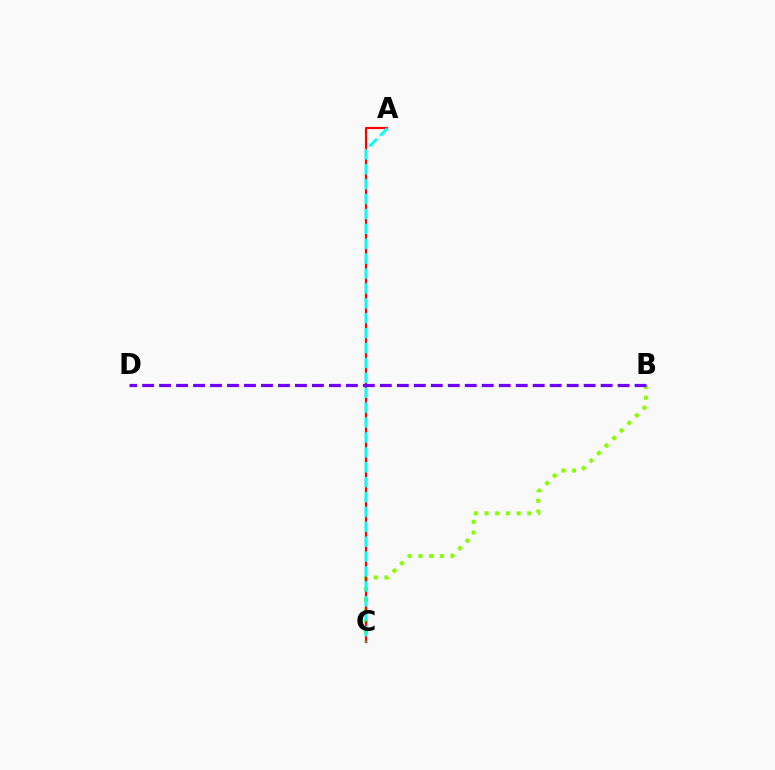{('B', 'C'): [{'color': '#84ff00', 'line_style': 'dotted', 'thickness': 2.91}], ('A', 'C'): [{'color': '#ff0000', 'line_style': 'solid', 'thickness': 1.56}, {'color': '#00fff6', 'line_style': 'dashed', 'thickness': 2.02}], ('B', 'D'): [{'color': '#7200ff', 'line_style': 'dashed', 'thickness': 2.31}]}